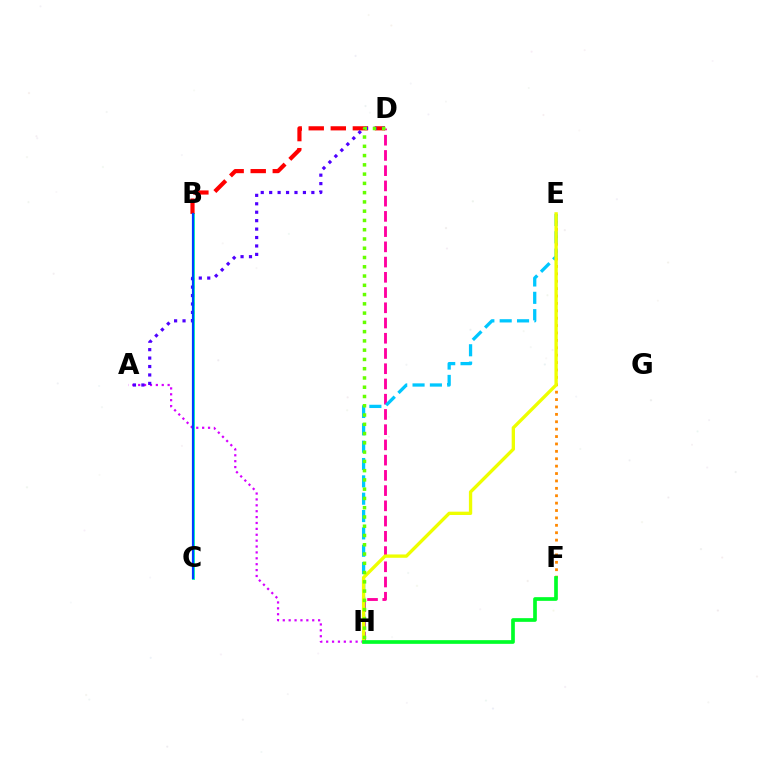{('E', 'F'): [{'color': '#ff8800', 'line_style': 'dotted', 'thickness': 2.01}], ('B', 'C'): [{'color': '#00ffaf', 'line_style': 'solid', 'thickness': 2.06}, {'color': '#003fff', 'line_style': 'solid', 'thickness': 1.58}], ('B', 'D'): [{'color': '#ff0000', 'line_style': 'dashed', 'thickness': 3.0}], ('D', 'H'): [{'color': '#ff00a0', 'line_style': 'dashed', 'thickness': 2.07}, {'color': '#66ff00', 'line_style': 'dotted', 'thickness': 2.52}], ('E', 'H'): [{'color': '#00c7ff', 'line_style': 'dashed', 'thickness': 2.36}, {'color': '#eeff00', 'line_style': 'solid', 'thickness': 2.4}], ('A', 'H'): [{'color': '#d600ff', 'line_style': 'dotted', 'thickness': 1.6}], ('A', 'D'): [{'color': '#4f00ff', 'line_style': 'dotted', 'thickness': 2.29}], ('F', 'H'): [{'color': '#00ff27', 'line_style': 'solid', 'thickness': 2.65}]}